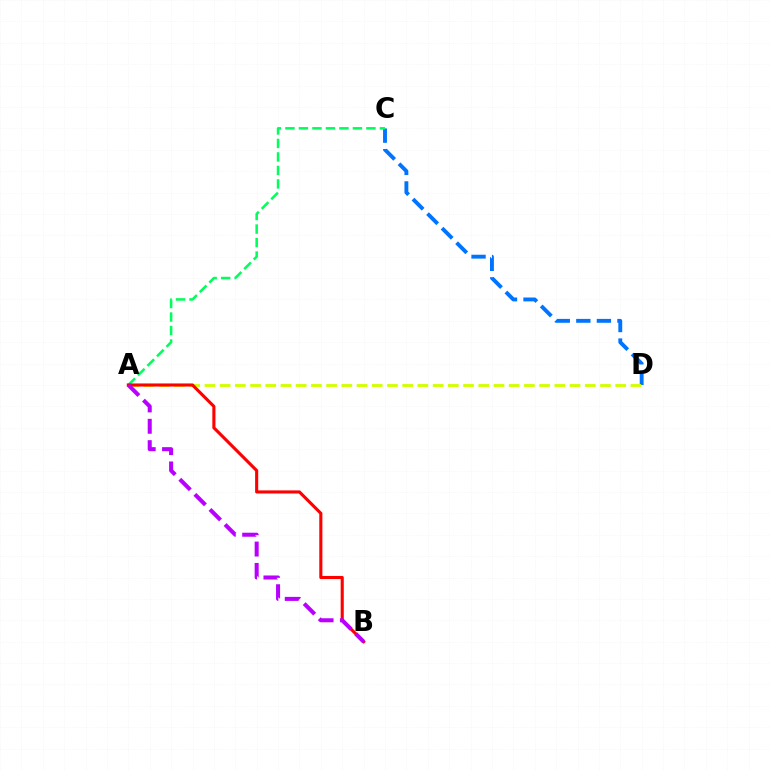{('C', 'D'): [{'color': '#0074ff', 'line_style': 'dashed', 'thickness': 2.79}], ('A', 'C'): [{'color': '#00ff5c', 'line_style': 'dashed', 'thickness': 1.83}], ('A', 'D'): [{'color': '#d1ff00', 'line_style': 'dashed', 'thickness': 2.07}], ('A', 'B'): [{'color': '#ff0000', 'line_style': 'solid', 'thickness': 2.23}, {'color': '#b900ff', 'line_style': 'dashed', 'thickness': 2.9}]}